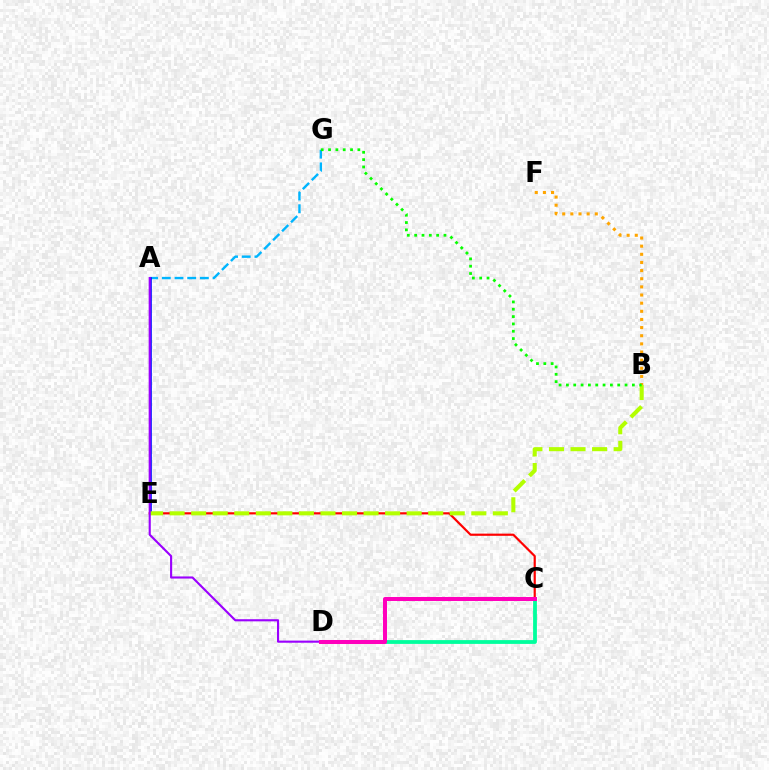{('B', 'F'): [{'color': '#ffa500', 'line_style': 'dotted', 'thickness': 2.21}], ('C', 'E'): [{'color': '#ff0000', 'line_style': 'solid', 'thickness': 1.57}], ('A', 'G'): [{'color': '#00b5ff', 'line_style': 'dashed', 'thickness': 1.72}], ('A', 'E'): [{'color': '#0010ff', 'line_style': 'solid', 'thickness': 1.9}], ('C', 'D'): [{'color': '#00ff9d', 'line_style': 'solid', 'thickness': 2.74}, {'color': '#ff00bd', 'line_style': 'solid', 'thickness': 2.9}], ('B', 'E'): [{'color': '#b3ff00', 'line_style': 'dashed', 'thickness': 2.93}], ('A', 'D'): [{'color': '#9b00ff', 'line_style': 'solid', 'thickness': 1.53}], ('B', 'G'): [{'color': '#08ff00', 'line_style': 'dotted', 'thickness': 1.99}]}